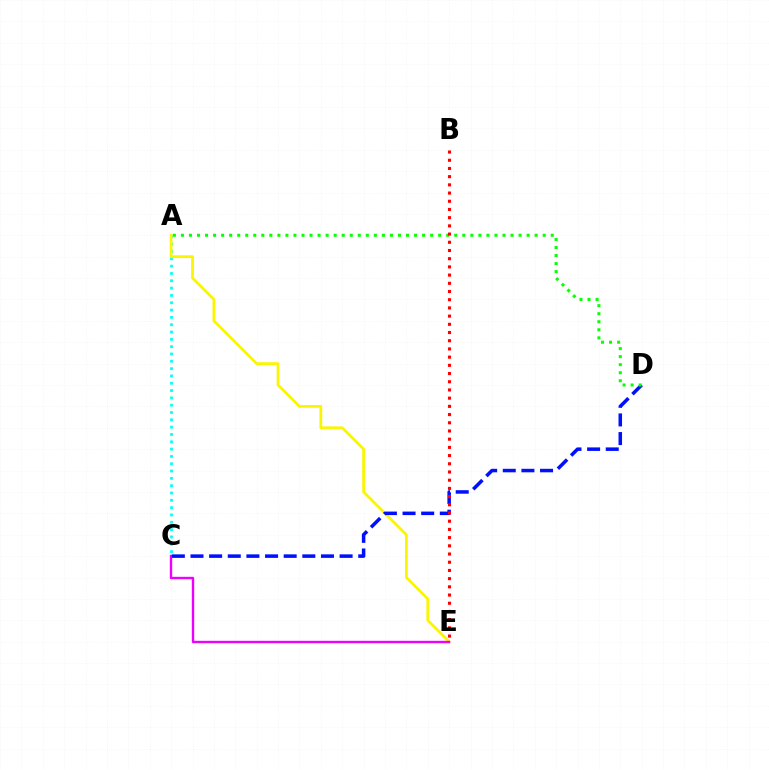{('A', 'C'): [{'color': '#00fff6', 'line_style': 'dotted', 'thickness': 1.99}], ('A', 'E'): [{'color': '#fcf500', 'line_style': 'solid', 'thickness': 1.98}], ('C', 'E'): [{'color': '#ee00ff', 'line_style': 'solid', 'thickness': 1.72}], ('C', 'D'): [{'color': '#0010ff', 'line_style': 'dashed', 'thickness': 2.53}], ('A', 'D'): [{'color': '#08ff00', 'line_style': 'dotted', 'thickness': 2.18}], ('B', 'E'): [{'color': '#ff0000', 'line_style': 'dotted', 'thickness': 2.23}]}